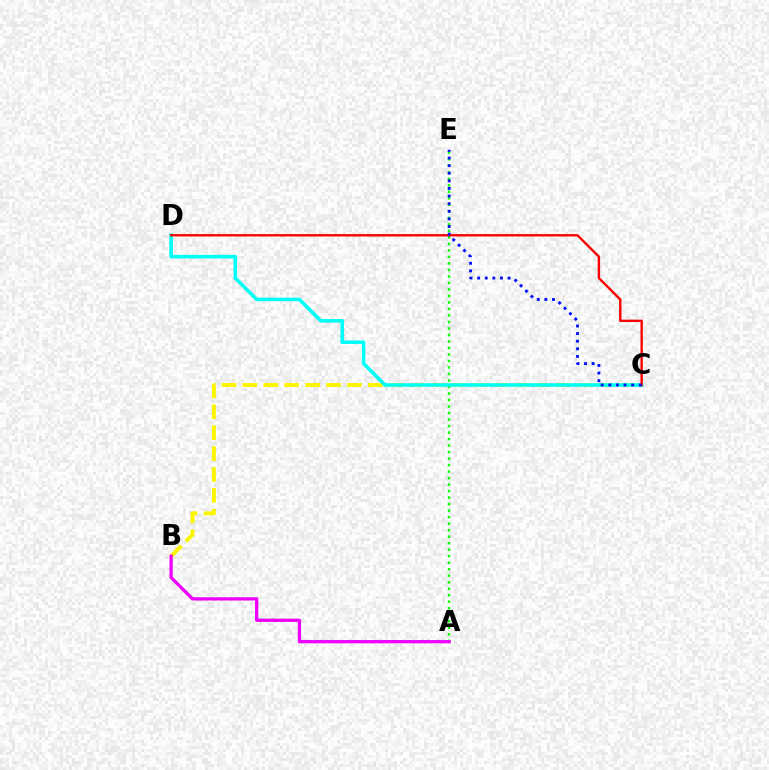{('A', 'E'): [{'color': '#08ff00', 'line_style': 'dotted', 'thickness': 1.77}], ('B', 'C'): [{'color': '#fcf500', 'line_style': 'dashed', 'thickness': 2.84}], ('C', 'D'): [{'color': '#00fff6', 'line_style': 'solid', 'thickness': 2.58}, {'color': '#ff0000', 'line_style': 'solid', 'thickness': 1.71}], ('A', 'B'): [{'color': '#ee00ff', 'line_style': 'solid', 'thickness': 2.34}], ('C', 'E'): [{'color': '#0010ff', 'line_style': 'dotted', 'thickness': 2.07}]}